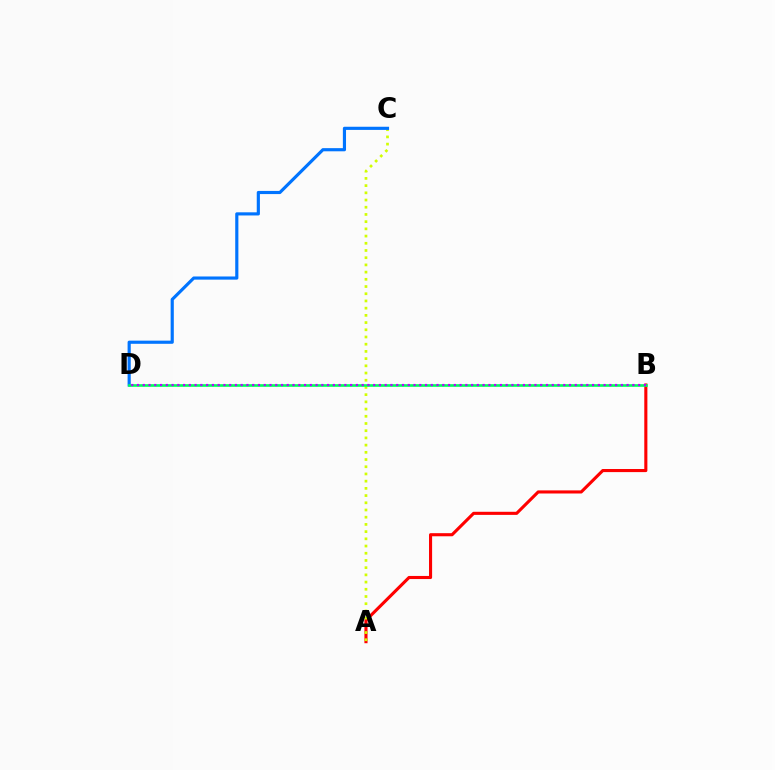{('A', 'B'): [{'color': '#ff0000', 'line_style': 'solid', 'thickness': 2.23}], ('A', 'C'): [{'color': '#d1ff00', 'line_style': 'dotted', 'thickness': 1.96}], ('C', 'D'): [{'color': '#0074ff', 'line_style': 'solid', 'thickness': 2.27}], ('B', 'D'): [{'color': '#00ff5c', 'line_style': 'solid', 'thickness': 1.92}, {'color': '#b900ff', 'line_style': 'dotted', 'thickness': 1.56}]}